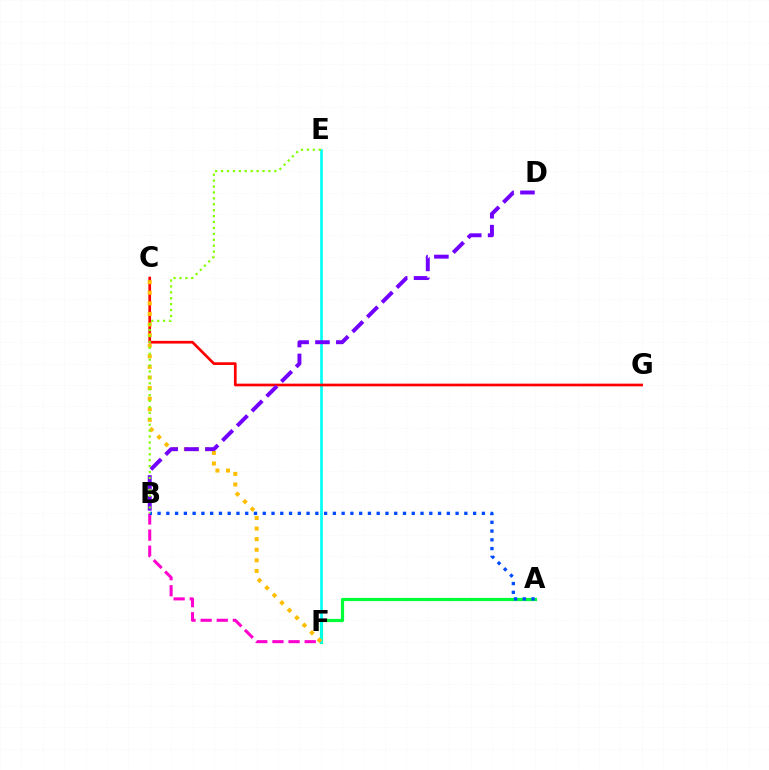{('A', 'F'): [{'color': '#00ff39', 'line_style': 'solid', 'thickness': 2.31}], ('E', 'F'): [{'color': '#00fff6', 'line_style': 'solid', 'thickness': 1.92}], ('C', 'G'): [{'color': '#ff0000', 'line_style': 'solid', 'thickness': 1.94}], ('C', 'F'): [{'color': '#ffbd00', 'line_style': 'dotted', 'thickness': 2.88}], ('B', 'F'): [{'color': '#ff00cf', 'line_style': 'dashed', 'thickness': 2.19}], ('A', 'B'): [{'color': '#004bff', 'line_style': 'dotted', 'thickness': 2.38}], ('B', 'D'): [{'color': '#7200ff', 'line_style': 'dashed', 'thickness': 2.83}], ('B', 'E'): [{'color': '#84ff00', 'line_style': 'dotted', 'thickness': 1.61}]}